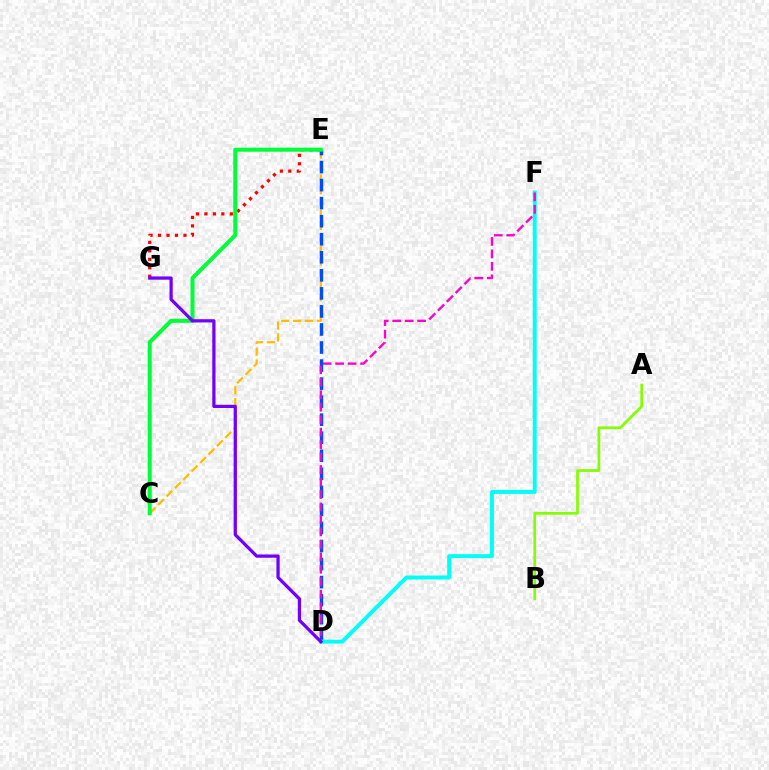{('C', 'E'): [{'color': '#ffbd00', 'line_style': 'dashed', 'thickness': 1.61}, {'color': '#00ff39', 'line_style': 'solid', 'thickness': 2.89}], ('D', 'E'): [{'color': '#004bff', 'line_style': 'dashed', 'thickness': 2.45}], ('E', 'G'): [{'color': '#ff0000', 'line_style': 'dotted', 'thickness': 2.3}], ('D', 'F'): [{'color': '#00fff6', 'line_style': 'solid', 'thickness': 2.83}, {'color': '#ff00cf', 'line_style': 'dashed', 'thickness': 1.69}], ('A', 'B'): [{'color': '#84ff00', 'line_style': 'solid', 'thickness': 1.95}], ('D', 'G'): [{'color': '#7200ff', 'line_style': 'solid', 'thickness': 2.34}]}